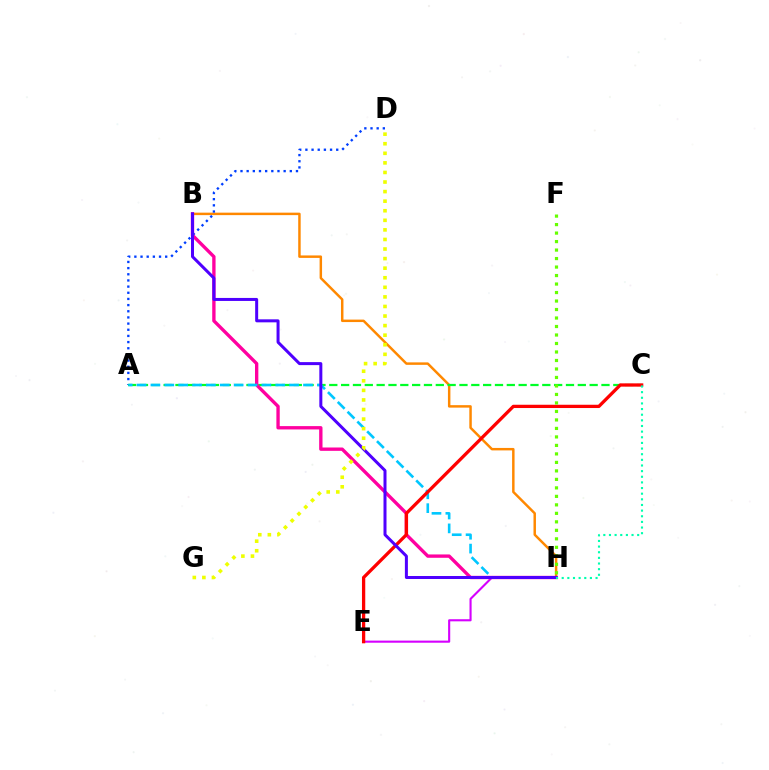{('B', 'H'): [{'color': '#ff8800', 'line_style': 'solid', 'thickness': 1.78}, {'color': '#ff00a0', 'line_style': 'solid', 'thickness': 2.41}, {'color': '#4f00ff', 'line_style': 'solid', 'thickness': 2.16}], ('A', 'D'): [{'color': '#003fff', 'line_style': 'dotted', 'thickness': 1.67}], ('A', 'C'): [{'color': '#00ff27', 'line_style': 'dashed', 'thickness': 1.61}], ('E', 'H'): [{'color': '#d600ff', 'line_style': 'solid', 'thickness': 1.52}], ('A', 'H'): [{'color': '#00c7ff', 'line_style': 'dashed', 'thickness': 1.88}], ('C', 'E'): [{'color': '#ff0000', 'line_style': 'solid', 'thickness': 2.36}], ('F', 'H'): [{'color': '#66ff00', 'line_style': 'dotted', 'thickness': 2.31}], ('C', 'H'): [{'color': '#00ffaf', 'line_style': 'dotted', 'thickness': 1.53}], ('D', 'G'): [{'color': '#eeff00', 'line_style': 'dotted', 'thickness': 2.6}]}